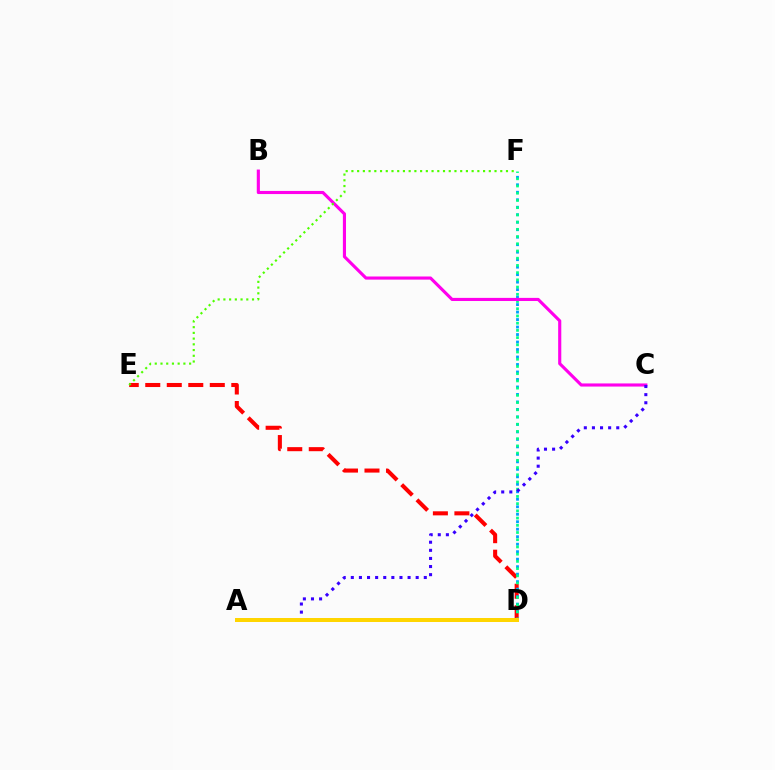{('D', 'E'): [{'color': '#ff0000', 'line_style': 'dashed', 'thickness': 2.92}], ('D', 'F'): [{'color': '#009eff', 'line_style': 'dotted', 'thickness': 2.03}, {'color': '#00ff86', 'line_style': 'dotted', 'thickness': 1.96}], ('B', 'C'): [{'color': '#ff00ed', 'line_style': 'solid', 'thickness': 2.25}], ('A', 'C'): [{'color': '#3700ff', 'line_style': 'dotted', 'thickness': 2.2}], ('A', 'D'): [{'color': '#ffd500', 'line_style': 'solid', 'thickness': 2.88}], ('E', 'F'): [{'color': '#4fff00', 'line_style': 'dotted', 'thickness': 1.56}]}